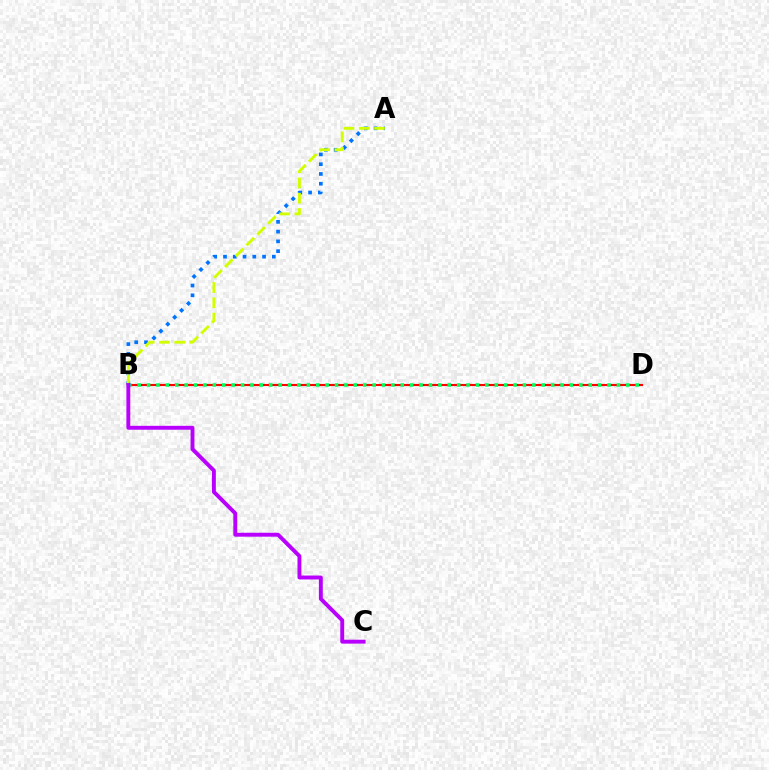{('B', 'D'): [{'color': '#ff0000', 'line_style': 'solid', 'thickness': 1.52}, {'color': '#00ff5c', 'line_style': 'dotted', 'thickness': 2.55}], ('A', 'B'): [{'color': '#0074ff', 'line_style': 'dotted', 'thickness': 2.65}, {'color': '#d1ff00', 'line_style': 'dashed', 'thickness': 2.07}], ('B', 'C'): [{'color': '#b900ff', 'line_style': 'solid', 'thickness': 2.81}]}